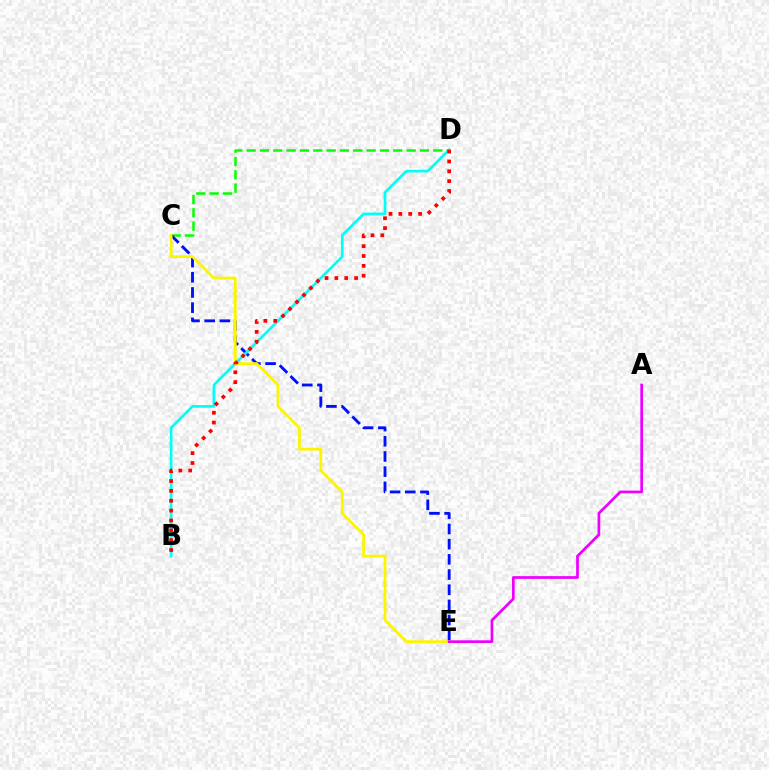{('C', 'D'): [{'color': '#08ff00', 'line_style': 'dashed', 'thickness': 1.81}], ('C', 'E'): [{'color': '#0010ff', 'line_style': 'dashed', 'thickness': 2.06}, {'color': '#fcf500', 'line_style': 'solid', 'thickness': 2.01}], ('B', 'D'): [{'color': '#00fff6', 'line_style': 'solid', 'thickness': 1.94}, {'color': '#ff0000', 'line_style': 'dotted', 'thickness': 2.68}], ('A', 'E'): [{'color': '#ee00ff', 'line_style': 'solid', 'thickness': 1.96}]}